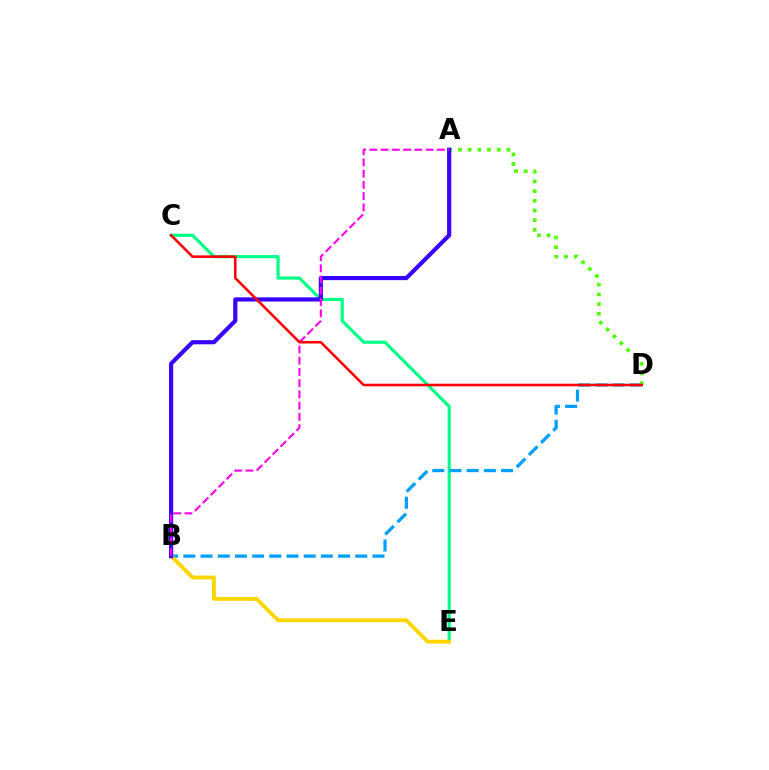{('C', 'E'): [{'color': '#00ff86', 'line_style': 'solid', 'thickness': 2.27}], ('B', 'D'): [{'color': '#009eff', 'line_style': 'dashed', 'thickness': 2.34}], ('A', 'D'): [{'color': '#4fff00', 'line_style': 'dotted', 'thickness': 2.63}], ('B', 'E'): [{'color': '#ffd500', 'line_style': 'solid', 'thickness': 2.79}], ('A', 'B'): [{'color': '#3700ff', 'line_style': 'solid', 'thickness': 2.99}, {'color': '#ff00ed', 'line_style': 'dashed', 'thickness': 1.53}], ('C', 'D'): [{'color': '#ff0000', 'line_style': 'solid', 'thickness': 1.85}]}